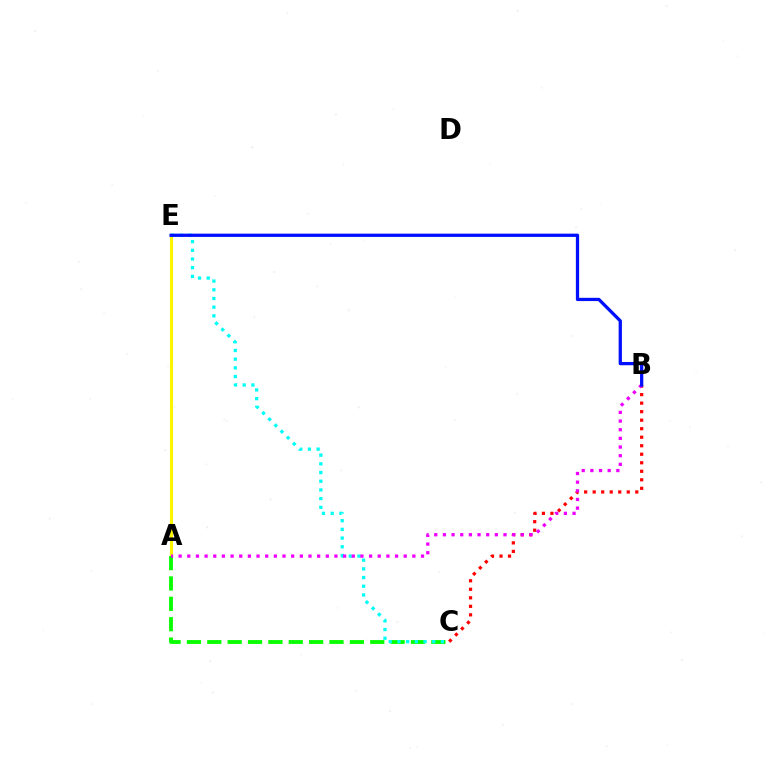{('A', 'E'): [{'color': '#fcf500', 'line_style': 'solid', 'thickness': 2.23}], ('B', 'C'): [{'color': '#ff0000', 'line_style': 'dotted', 'thickness': 2.31}], ('A', 'C'): [{'color': '#08ff00', 'line_style': 'dashed', 'thickness': 2.77}], ('C', 'E'): [{'color': '#00fff6', 'line_style': 'dotted', 'thickness': 2.36}], ('A', 'B'): [{'color': '#ee00ff', 'line_style': 'dotted', 'thickness': 2.35}], ('B', 'E'): [{'color': '#0010ff', 'line_style': 'solid', 'thickness': 2.35}]}